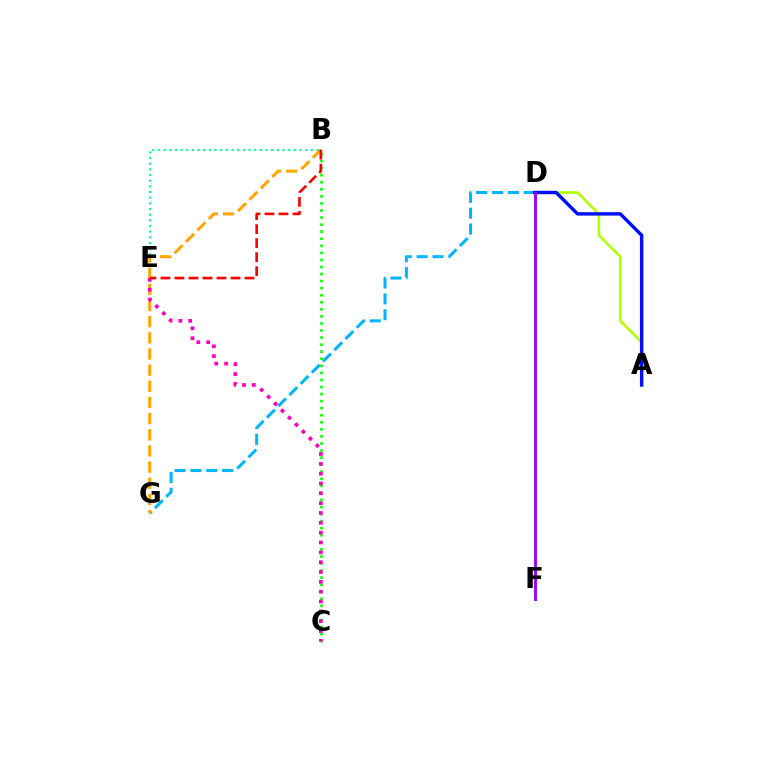{('B', 'E'): [{'color': '#00ff9d', 'line_style': 'dotted', 'thickness': 1.54}, {'color': '#ff0000', 'line_style': 'dashed', 'thickness': 1.9}], ('D', 'G'): [{'color': '#00b5ff', 'line_style': 'dashed', 'thickness': 2.16}], ('A', 'D'): [{'color': '#b3ff00', 'line_style': 'solid', 'thickness': 1.88}, {'color': '#0010ff', 'line_style': 'solid', 'thickness': 2.47}], ('B', 'C'): [{'color': '#08ff00', 'line_style': 'dotted', 'thickness': 1.92}], ('B', 'G'): [{'color': '#ffa500', 'line_style': 'dashed', 'thickness': 2.2}], ('C', 'E'): [{'color': '#ff00bd', 'line_style': 'dotted', 'thickness': 2.67}], ('D', 'F'): [{'color': '#9b00ff', 'line_style': 'solid', 'thickness': 2.09}]}